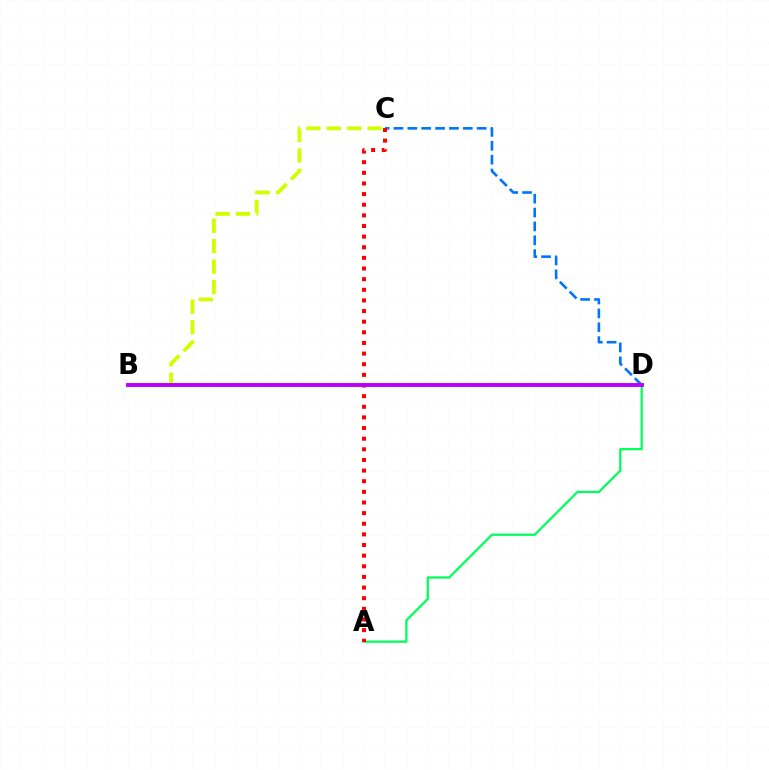{('B', 'C'): [{'color': '#d1ff00', 'line_style': 'dashed', 'thickness': 2.78}], ('A', 'D'): [{'color': '#00ff5c', 'line_style': 'solid', 'thickness': 1.63}], ('C', 'D'): [{'color': '#0074ff', 'line_style': 'dashed', 'thickness': 1.88}], ('A', 'C'): [{'color': '#ff0000', 'line_style': 'dotted', 'thickness': 2.89}], ('B', 'D'): [{'color': '#b900ff', 'line_style': 'solid', 'thickness': 2.81}]}